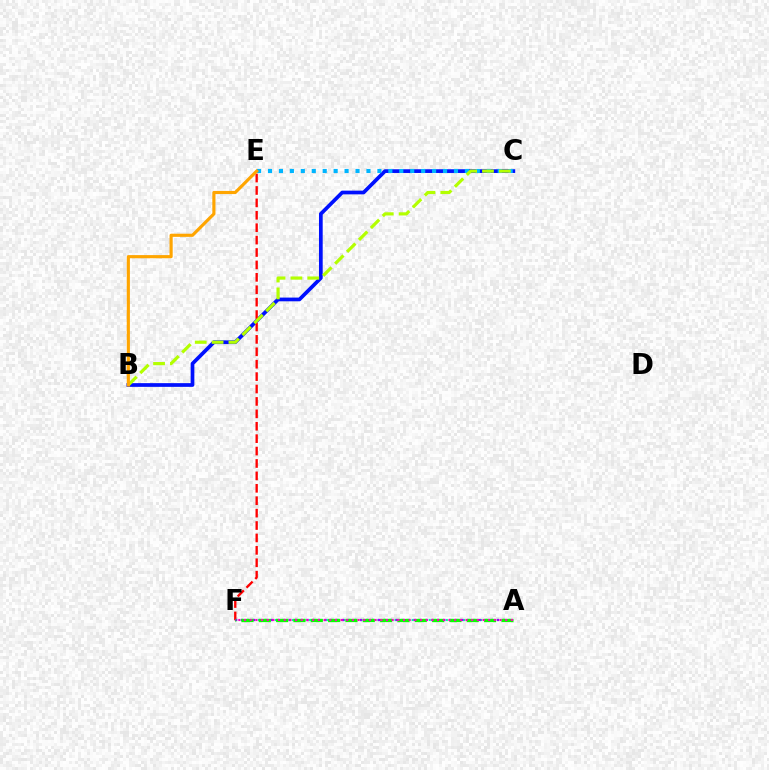{('B', 'C'): [{'color': '#0010ff', 'line_style': 'solid', 'thickness': 2.67}, {'color': '#b3ff00', 'line_style': 'dashed', 'thickness': 2.29}], ('A', 'F'): [{'color': '#00ff9d', 'line_style': 'dotted', 'thickness': 1.55}, {'color': '#9b00ff', 'line_style': 'dotted', 'thickness': 1.62}, {'color': '#08ff00', 'line_style': 'dashed', 'thickness': 2.35}, {'color': '#ff00bd', 'line_style': 'dotted', 'thickness': 1.54}], ('E', 'F'): [{'color': '#ff0000', 'line_style': 'dashed', 'thickness': 1.69}], ('C', 'E'): [{'color': '#00b5ff', 'line_style': 'dotted', 'thickness': 2.97}], ('B', 'E'): [{'color': '#ffa500', 'line_style': 'solid', 'thickness': 2.26}]}